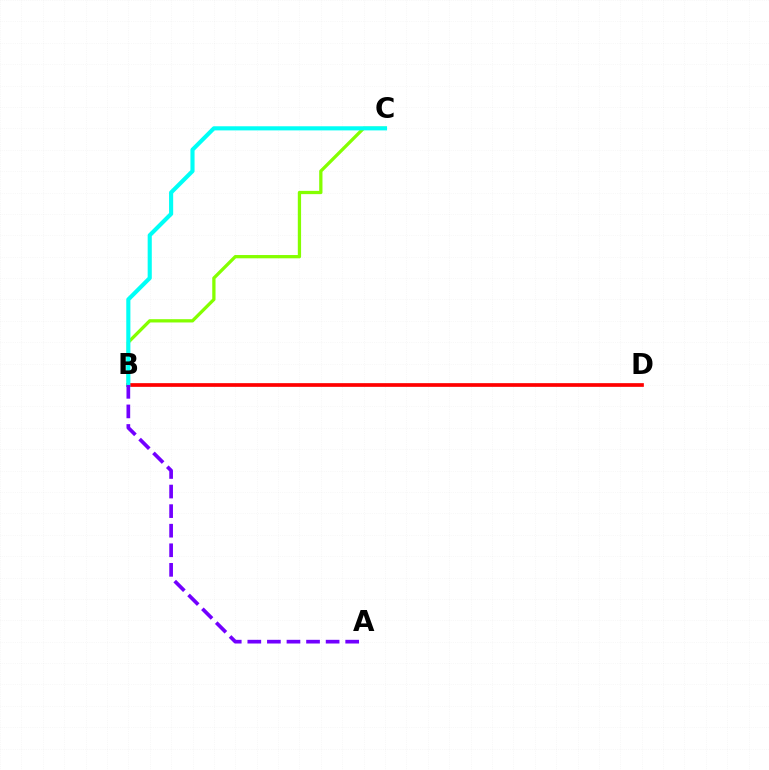{('B', 'D'): [{'color': '#ff0000', 'line_style': 'solid', 'thickness': 2.66}], ('B', 'C'): [{'color': '#84ff00', 'line_style': 'solid', 'thickness': 2.36}, {'color': '#00fff6', 'line_style': 'solid', 'thickness': 2.97}], ('A', 'B'): [{'color': '#7200ff', 'line_style': 'dashed', 'thickness': 2.66}]}